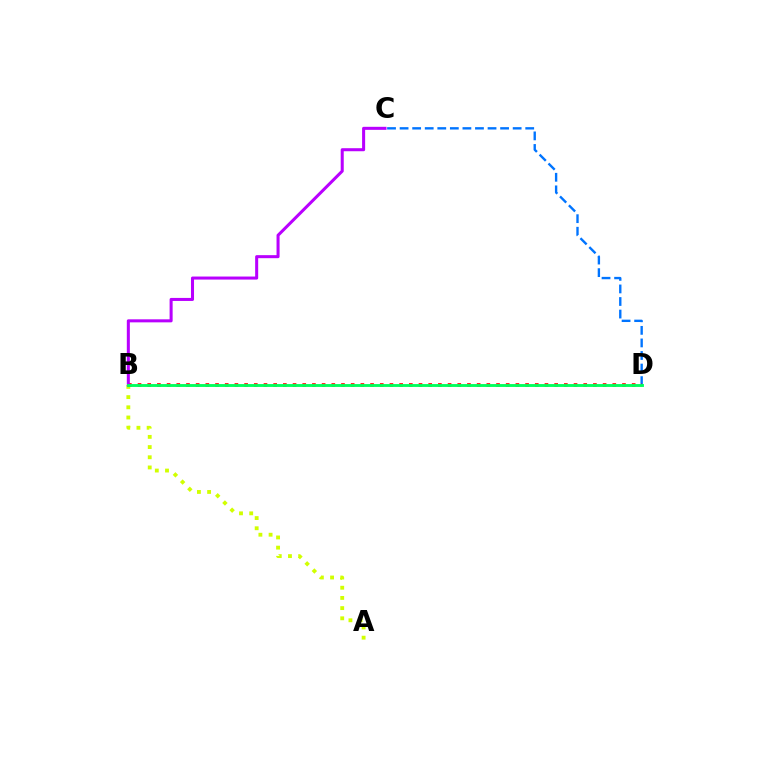{('C', 'D'): [{'color': '#0074ff', 'line_style': 'dashed', 'thickness': 1.71}], ('A', 'B'): [{'color': '#d1ff00', 'line_style': 'dotted', 'thickness': 2.77}], ('B', 'D'): [{'color': '#ff0000', 'line_style': 'dotted', 'thickness': 2.63}, {'color': '#00ff5c', 'line_style': 'solid', 'thickness': 2.06}], ('B', 'C'): [{'color': '#b900ff', 'line_style': 'solid', 'thickness': 2.19}]}